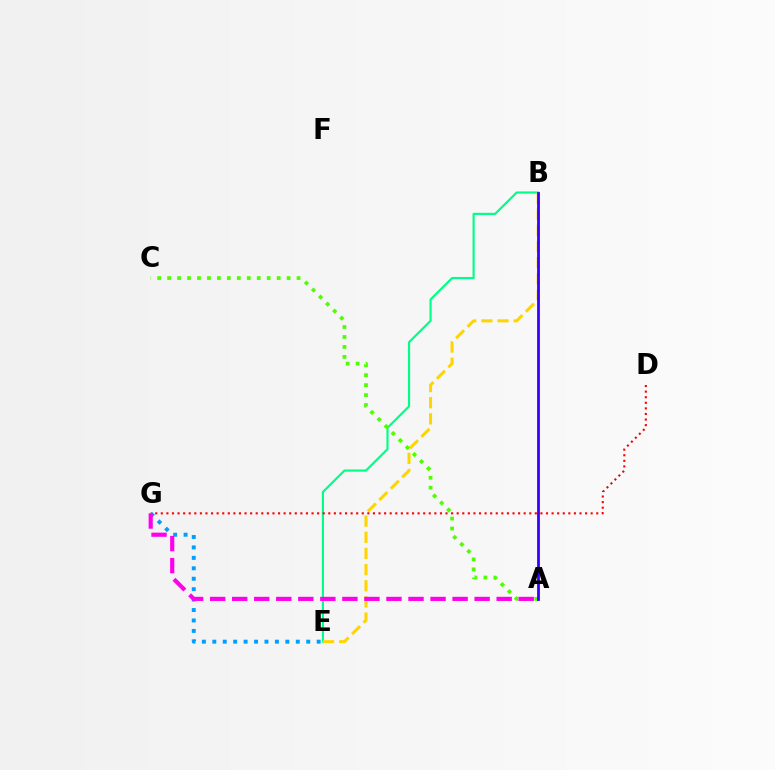{('B', 'E'): [{'color': '#00ff86', 'line_style': 'solid', 'thickness': 1.56}, {'color': '#ffd500', 'line_style': 'dashed', 'thickness': 2.19}], ('A', 'C'): [{'color': '#4fff00', 'line_style': 'dotted', 'thickness': 2.71}], ('D', 'G'): [{'color': '#ff0000', 'line_style': 'dotted', 'thickness': 1.52}], ('E', 'G'): [{'color': '#009eff', 'line_style': 'dotted', 'thickness': 2.84}], ('A', 'G'): [{'color': '#ff00ed', 'line_style': 'dashed', 'thickness': 2.99}], ('A', 'B'): [{'color': '#3700ff', 'line_style': 'solid', 'thickness': 2.01}]}